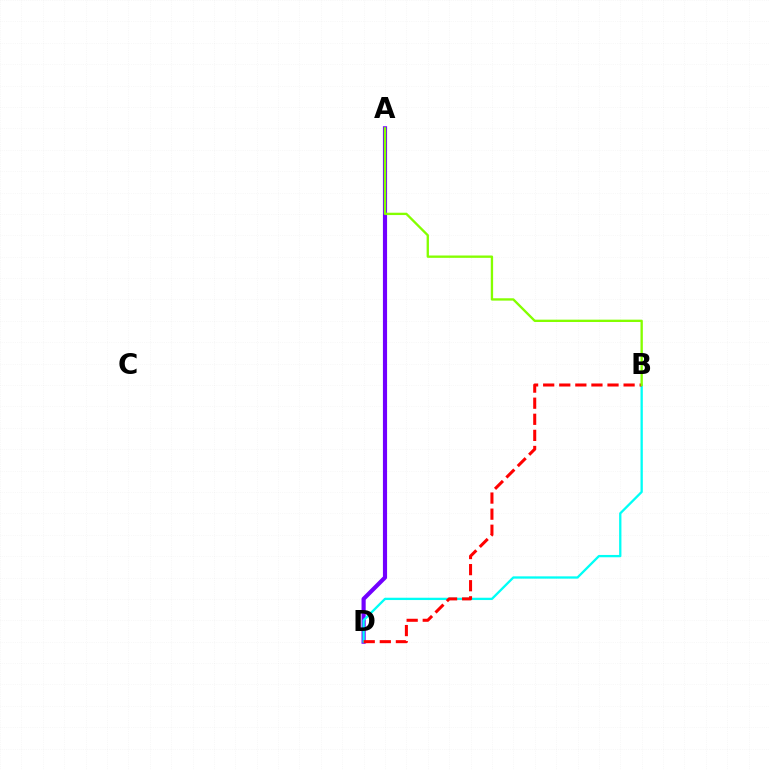{('A', 'D'): [{'color': '#7200ff', 'line_style': 'solid', 'thickness': 2.99}], ('B', 'D'): [{'color': '#00fff6', 'line_style': 'solid', 'thickness': 1.66}, {'color': '#ff0000', 'line_style': 'dashed', 'thickness': 2.18}], ('A', 'B'): [{'color': '#84ff00', 'line_style': 'solid', 'thickness': 1.68}]}